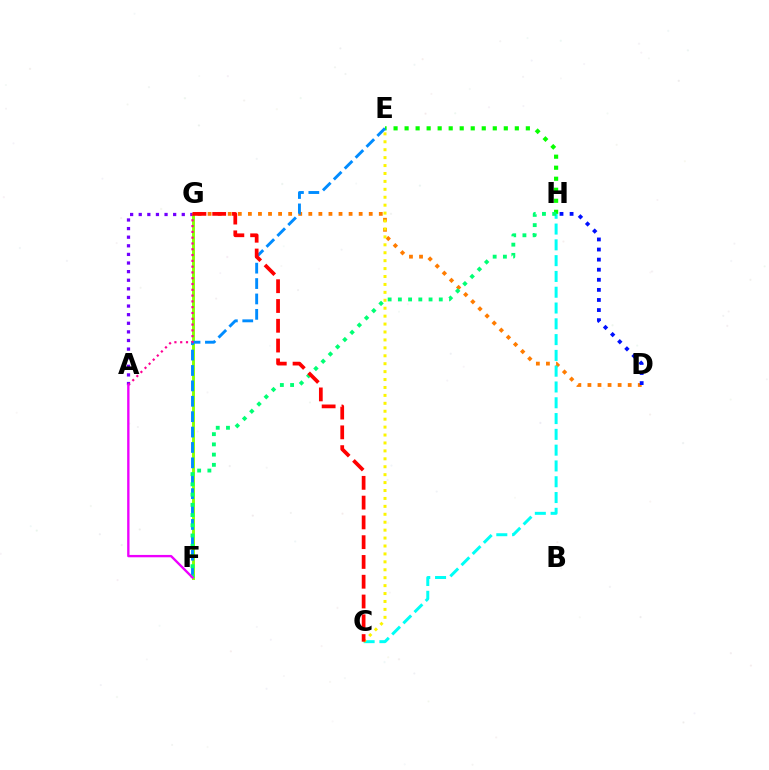{('A', 'G'): [{'color': '#7200ff', 'line_style': 'dotted', 'thickness': 2.34}, {'color': '#ff0094', 'line_style': 'dotted', 'thickness': 1.57}], ('D', 'G'): [{'color': '#ff7c00', 'line_style': 'dotted', 'thickness': 2.74}], ('F', 'G'): [{'color': '#84ff00', 'line_style': 'solid', 'thickness': 2.09}], ('D', 'H'): [{'color': '#0010ff', 'line_style': 'dotted', 'thickness': 2.74}], ('E', 'H'): [{'color': '#08ff00', 'line_style': 'dotted', 'thickness': 2.99}], ('C', 'H'): [{'color': '#00fff6', 'line_style': 'dashed', 'thickness': 2.15}], ('E', 'F'): [{'color': '#008cff', 'line_style': 'dashed', 'thickness': 2.09}], ('C', 'E'): [{'color': '#fcf500', 'line_style': 'dotted', 'thickness': 2.15}], ('F', 'H'): [{'color': '#00ff74', 'line_style': 'dotted', 'thickness': 2.78}], ('A', 'F'): [{'color': '#ee00ff', 'line_style': 'solid', 'thickness': 1.7}], ('C', 'G'): [{'color': '#ff0000', 'line_style': 'dashed', 'thickness': 2.69}]}